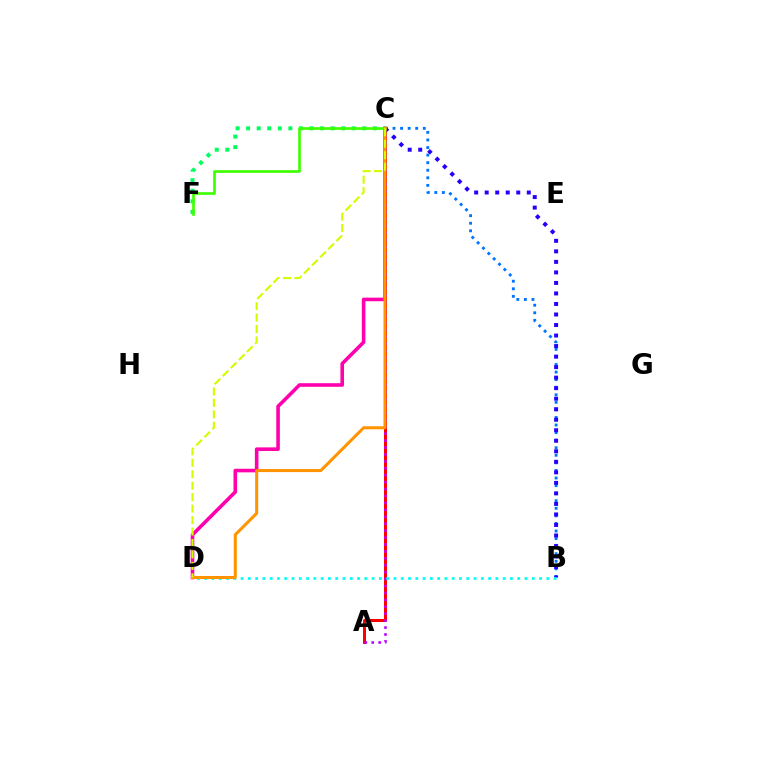{('C', 'D'): [{'color': '#ff00ac', 'line_style': 'solid', 'thickness': 2.58}, {'color': '#ff9400', 'line_style': 'solid', 'thickness': 2.19}, {'color': '#d1ff00', 'line_style': 'dashed', 'thickness': 1.56}], ('B', 'C'): [{'color': '#0074ff', 'line_style': 'dotted', 'thickness': 2.06}, {'color': '#2500ff', 'line_style': 'dotted', 'thickness': 2.86}], ('A', 'C'): [{'color': '#ff0000', 'line_style': 'solid', 'thickness': 2.16}, {'color': '#b900ff', 'line_style': 'dotted', 'thickness': 1.88}], ('C', 'F'): [{'color': '#00ff5c', 'line_style': 'dotted', 'thickness': 2.87}, {'color': '#3dff00', 'line_style': 'solid', 'thickness': 1.91}], ('B', 'D'): [{'color': '#00fff6', 'line_style': 'dotted', 'thickness': 1.98}]}